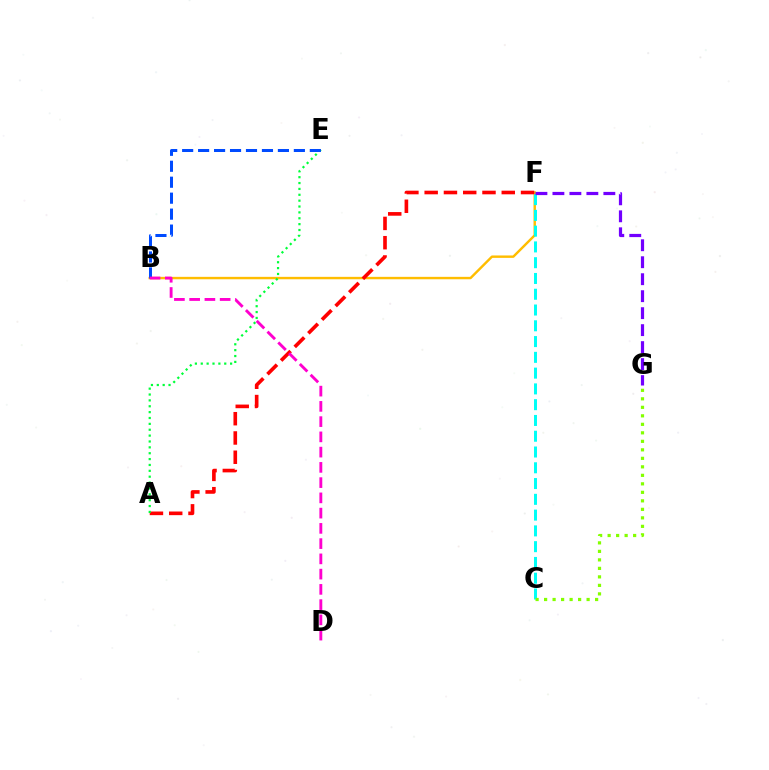{('B', 'F'): [{'color': '#ffbd00', 'line_style': 'solid', 'thickness': 1.74}], ('C', 'F'): [{'color': '#00fff6', 'line_style': 'dashed', 'thickness': 2.14}], ('A', 'F'): [{'color': '#ff0000', 'line_style': 'dashed', 'thickness': 2.62}], ('A', 'E'): [{'color': '#00ff39', 'line_style': 'dotted', 'thickness': 1.59}], ('C', 'G'): [{'color': '#84ff00', 'line_style': 'dotted', 'thickness': 2.31}], ('B', 'E'): [{'color': '#004bff', 'line_style': 'dashed', 'thickness': 2.17}], ('F', 'G'): [{'color': '#7200ff', 'line_style': 'dashed', 'thickness': 2.31}], ('B', 'D'): [{'color': '#ff00cf', 'line_style': 'dashed', 'thickness': 2.07}]}